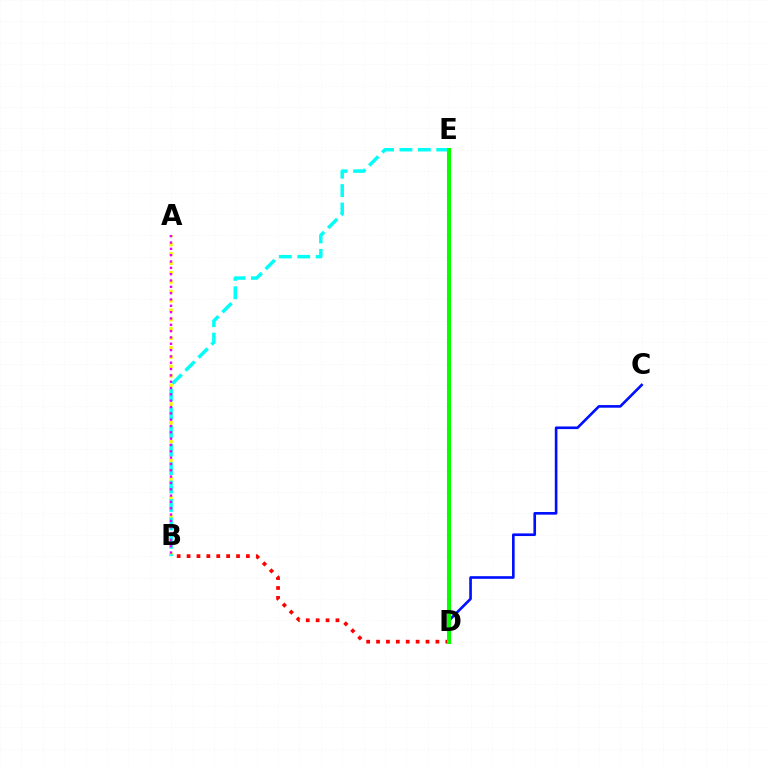{('A', 'B'): [{'color': '#fcf500', 'line_style': 'dotted', 'thickness': 2.55}, {'color': '#ee00ff', 'line_style': 'dotted', 'thickness': 1.72}], ('B', 'E'): [{'color': '#00fff6', 'line_style': 'dashed', 'thickness': 2.5}], ('C', 'D'): [{'color': '#0010ff', 'line_style': 'solid', 'thickness': 1.9}], ('B', 'D'): [{'color': '#ff0000', 'line_style': 'dotted', 'thickness': 2.69}], ('D', 'E'): [{'color': '#08ff00', 'line_style': 'solid', 'thickness': 2.92}]}